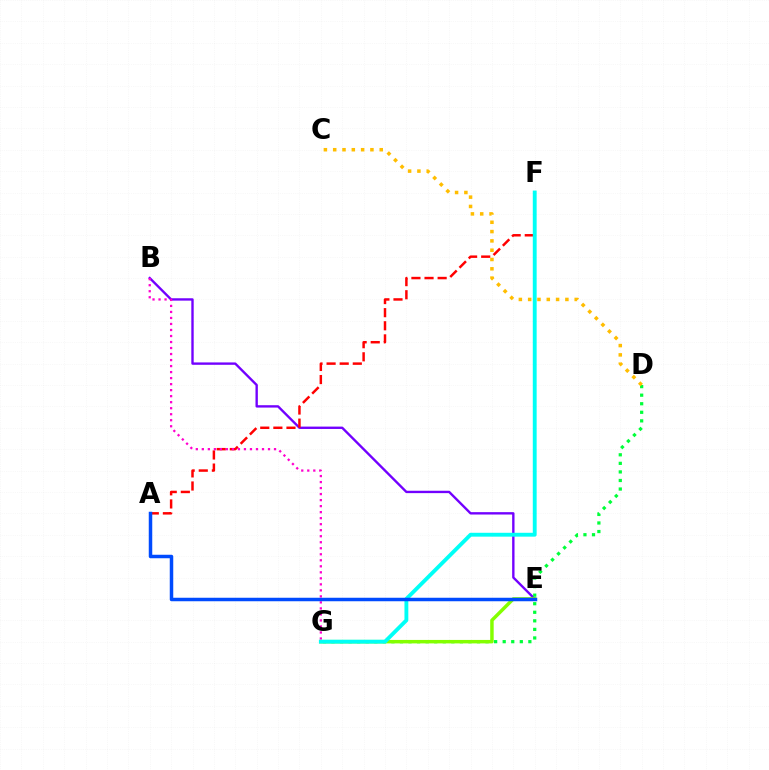{('B', 'E'): [{'color': '#7200ff', 'line_style': 'solid', 'thickness': 1.71}], ('A', 'F'): [{'color': '#ff0000', 'line_style': 'dashed', 'thickness': 1.78}], ('B', 'G'): [{'color': '#ff00cf', 'line_style': 'dotted', 'thickness': 1.63}], ('D', 'G'): [{'color': '#00ff39', 'line_style': 'dotted', 'thickness': 2.33}], ('E', 'G'): [{'color': '#84ff00', 'line_style': 'solid', 'thickness': 2.5}], ('F', 'G'): [{'color': '#00fff6', 'line_style': 'solid', 'thickness': 2.78}], ('C', 'D'): [{'color': '#ffbd00', 'line_style': 'dotted', 'thickness': 2.53}], ('A', 'E'): [{'color': '#004bff', 'line_style': 'solid', 'thickness': 2.52}]}